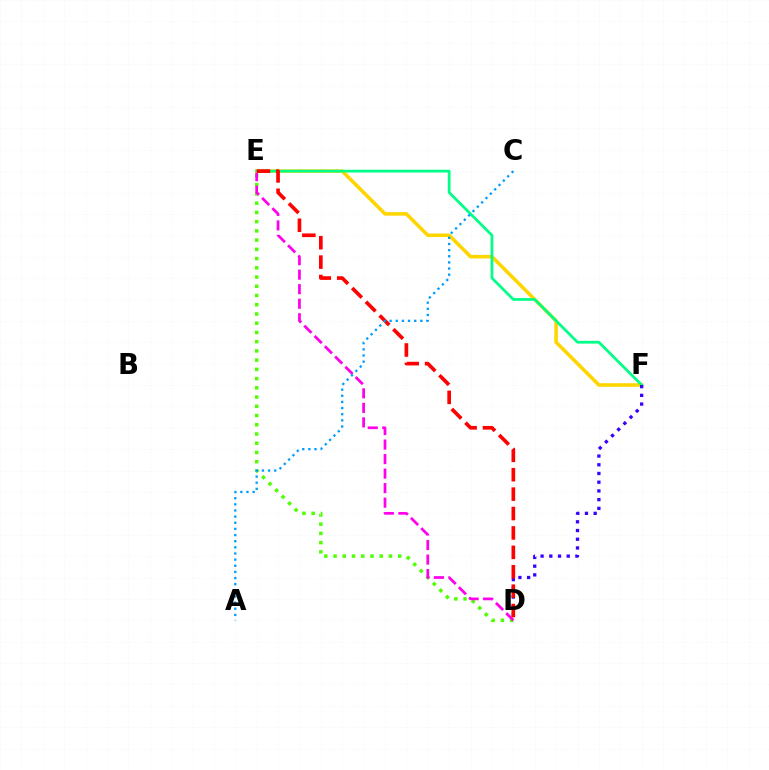{('D', 'E'): [{'color': '#4fff00', 'line_style': 'dotted', 'thickness': 2.51}, {'color': '#ff00ed', 'line_style': 'dashed', 'thickness': 1.97}, {'color': '#ff0000', 'line_style': 'dashed', 'thickness': 2.64}], ('E', 'F'): [{'color': '#ffd500', 'line_style': 'solid', 'thickness': 2.56}, {'color': '#00ff86', 'line_style': 'solid', 'thickness': 1.98}], ('D', 'F'): [{'color': '#3700ff', 'line_style': 'dotted', 'thickness': 2.37}], ('A', 'C'): [{'color': '#009eff', 'line_style': 'dotted', 'thickness': 1.67}]}